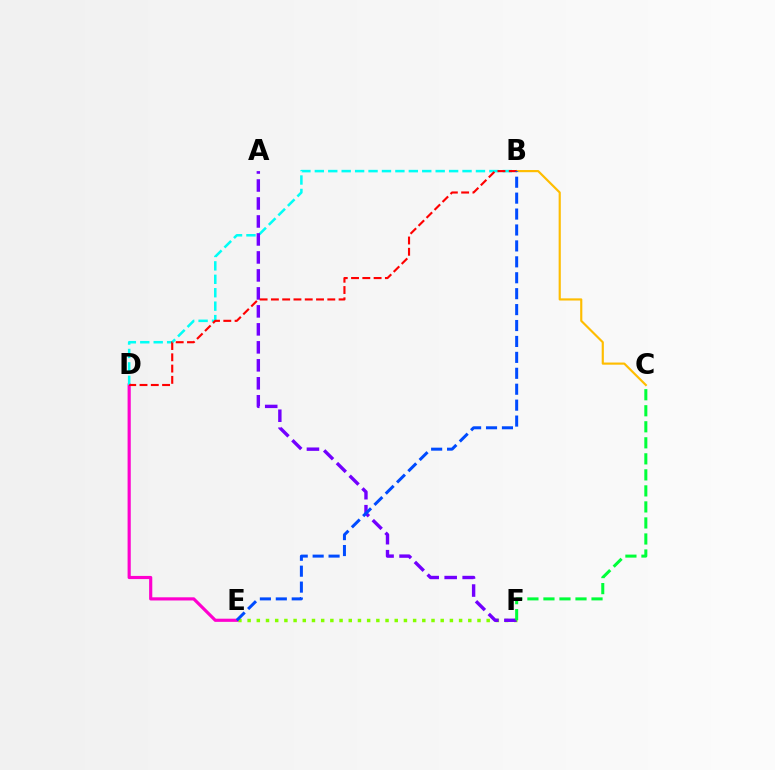{('E', 'F'): [{'color': '#84ff00', 'line_style': 'dotted', 'thickness': 2.5}], ('D', 'E'): [{'color': '#ff00cf', 'line_style': 'solid', 'thickness': 2.28}], ('B', 'D'): [{'color': '#00fff6', 'line_style': 'dashed', 'thickness': 1.82}, {'color': '#ff0000', 'line_style': 'dashed', 'thickness': 1.53}], ('A', 'F'): [{'color': '#7200ff', 'line_style': 'dashed', 'thickness': 2.44}], ('B', 'C'): [{'color': '#ffbd00', 'line_style': 'solid', 'thickness': 1.55}], ('C', 'F'): [{'color': '#00ff39', 'line_style': 'dashed', 'thickness': 2.18}], ('B', 'E'): [{'color': '#004bff', 'line_style': 'dashed', 'thickness': 2.16}]}